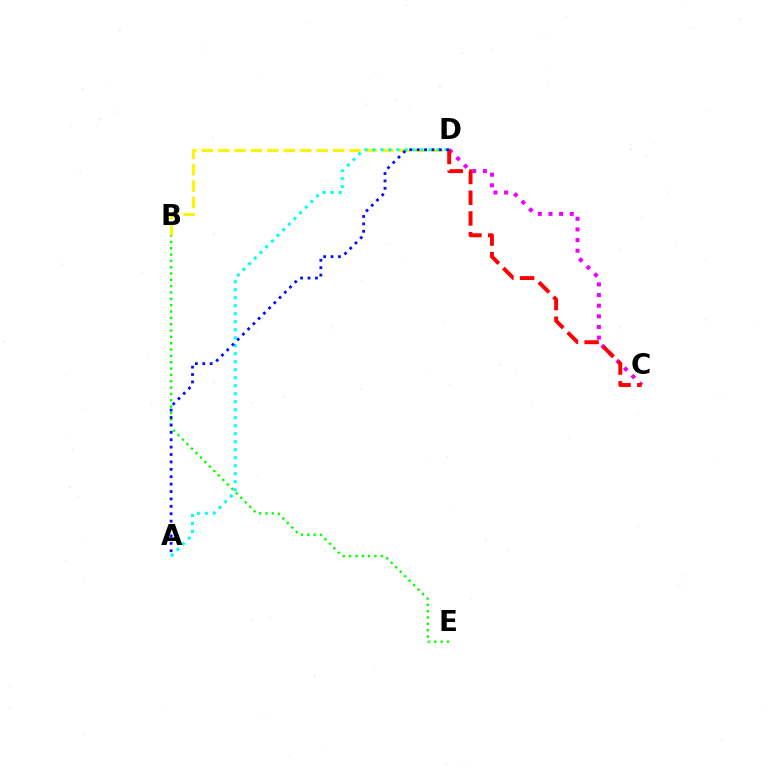{('B', 'D'): [{'color': '#fcf500', 'line_style': 'dashed', 'thickness': 2.23}], ('C', 'D'): [{'color': '#ee00ff', 'line_style': 'dotted', 'thickness': 2.89}, {'color': '#ff0000', 'line_style': 'dashed', 'thickness': 2.82}], ('A', 'D'): [{'color': '#00fff6', 'line_style': 'dotted', 'thickness': 2.17}, {'color': '#0010ff', 'line_style': 'dotted', 'thickness': 2.01}], ('B', 'E'): [{'color': '#08ff00', 'line_style': 'dotted', 'thickness': 1.72}]}